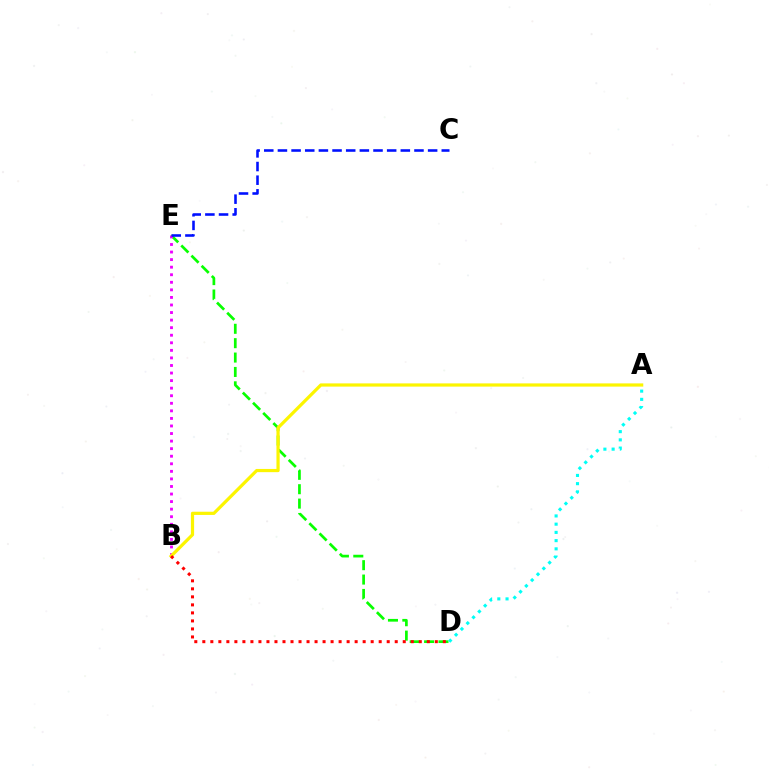{('D', 'E'): [{'color': '#08ff00', 'line_style': 'dashed', 'thickness': 1.95}], ('B', 'E'): [{'color': '#ee00ff', 'line_style': 'dotted', 'thickness': 2.05}], ('C', 'E'): [{'color': '#0010ff', 'line_style': 'dashed', 'thickness': 1.85}], ('A', 'B'): [{'color': '#fcf500', 'line_style': 'solid', 'thickness': 2.31}], ('B', 'D'): [{'color': '#ff0000', 'line_style': 'dotted', 'thickness': 2.18}], ('A', 'D'): [{'color': '#00fff6', 'line_style': 'dotted', 'thickness': 2.24}]}